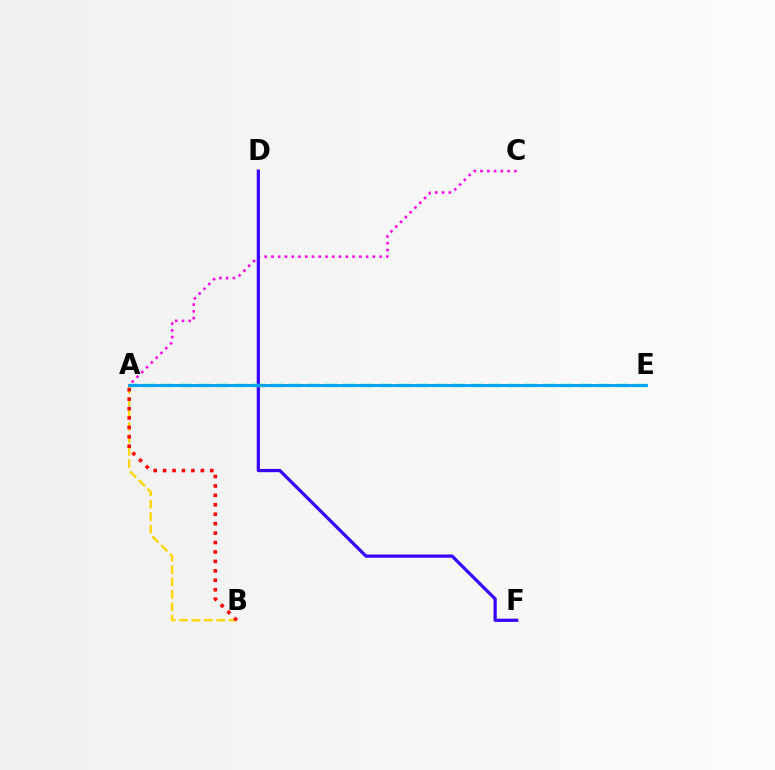{('A', 'B'): [{'color': '#ffd500', 'line_style': 'dashed', 'thickness': 1.68}, {'color': '#ff0000', 'line_style': 'dotted', 'thickness': 2.56}], ('A', 'C'): [{'color': '#ff00ed', 'line_style': 'dotted', 'thickness': 1.84}], ('D', 'F'): [{'color': '#3700ff', 'line_style': 'solid', 'thickness': 2.31}], ('A', 'E'): [{'color': '#00ff86', 'line_style': 'dashed', 'thickness': 2.47}, {'color': '#4fff00', 'line_style': 'dashed', 'thickness': 2.01}, {'color': '#009eff', 'line_style': 'solid', 'thickness': 2.04}]}